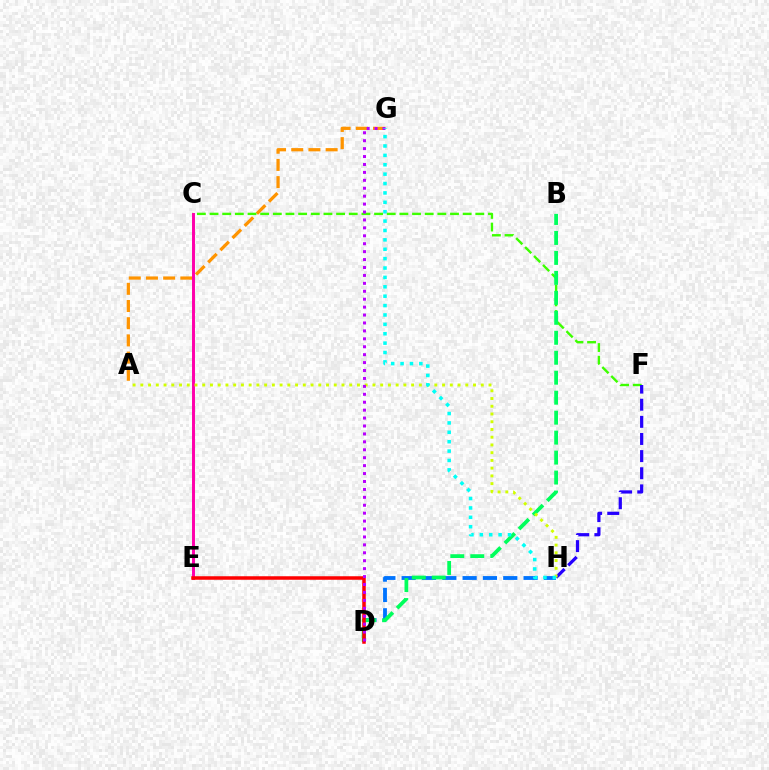{('A', 'G'): [{'color': '#ff9400', 'line_style': 'dashed', 'thickness': 2.34}], ('D', 'H'): [{'color': '#0074ff', 'line_style': 'dashed', 'thickness': 2.76}], ('C', 'F'): [{'color': '#3dff00', 'line_style': 'dashed', 'thickness': 1.72}], ('F', 'H'): [{'color': '#2500ff', 'line_style': 'dashed', 'thickness': 2.33}], ('B', 'D'): [{'color': '#00ff5c', 'line_style': 'dashed', 'thickness': 2.71}], ('C', 'E'): [{'color': '#ff00ac', 'line_style': 'solid', 'thickness': 2.13}], ('D', 'E'): [{'color': '#ff0000', 'line_style': 'solid', 'thickness': 2.53}], ('A', 'H'): [{'color': '#d1ff00', 'line_style': 'dotted', 'thickness': 2.1}], ('D', 'G'): [{'color': '#b900ff', 'line_style': 'dotted', 'thickness': 2.15}], ('G', 'H'): [{'color': '#00fff6', 'line_style': 'dotted', 'thickness': 2.55}]}